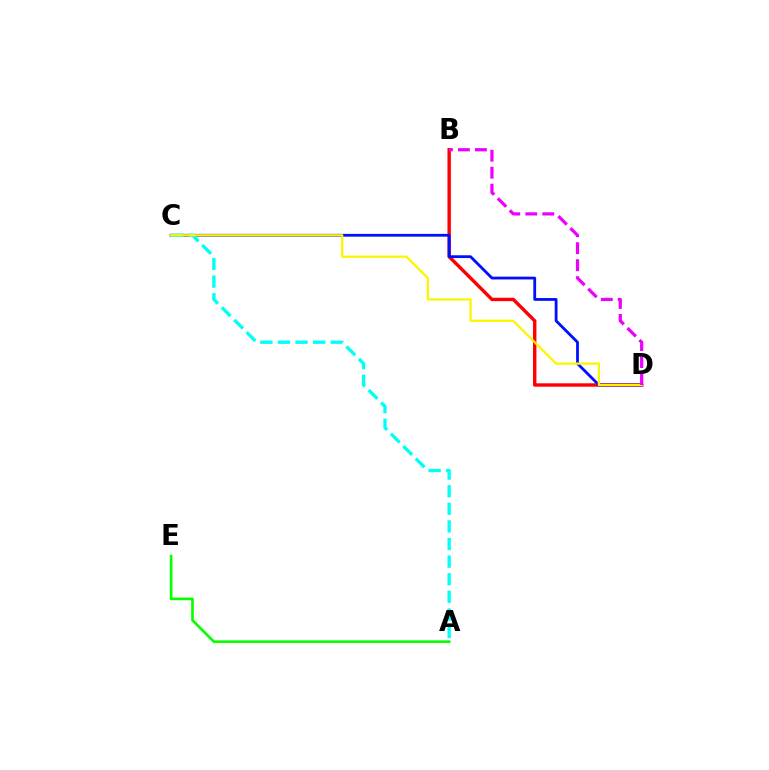{('B', 'D'): [{'color': '#ff0000', 'line_style': 'solid', 'thickness': 2.45}, {'color': '#ee00ff', 'line_style': 'dashed', 'thickness': 2.31}], ('C', 'D'): [{'color': '#0010ff', 'line_style': 'solid', 'thickness': 2.01}, {'color': '#fcf500', 'line_style': 'solid', 'thickness': 1.64}], ('A', 'C'): [{'color': '#00fff6', 'line_style': 'dashed', 'thickness': 2.39}], ('A', 'E'): [{'color': '#08ff00', 'line_style': 'solid', 'thickness': 1.92}]}